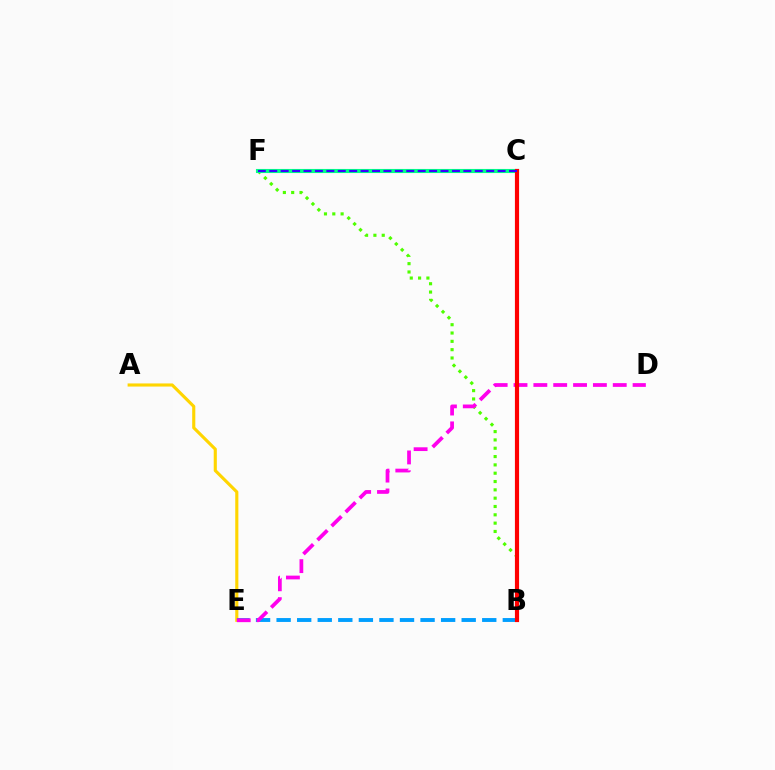{('B', 'F'): [{'color': '#4fff00', 'line_style': 'dotted', 'thickness': 2.26}], ('A', 'E'): [{'color': '#ffd500', 'line_style': 'solid', 'thickness': 2.25}], ('B', 'E'): [{'color': '#009eff', 'line_style': 'dashed', 'thickness': 2.79}], ('C', 'F'): [{'color': '#00ff86', 'line_style': 'solid', 'thickness': 2.96}, {'color': '#3700ff', 'line_style': 'dashed', 'thickness': 1.55}], ('D', 'E'): [{'color': '#ff00ed', 'line_style': 'dashed', 'thickness': 2.7}], ('B', 'C'): [{'color': '#ff0000', 'line_style': 'solid', 'thickness': 3.0}]}